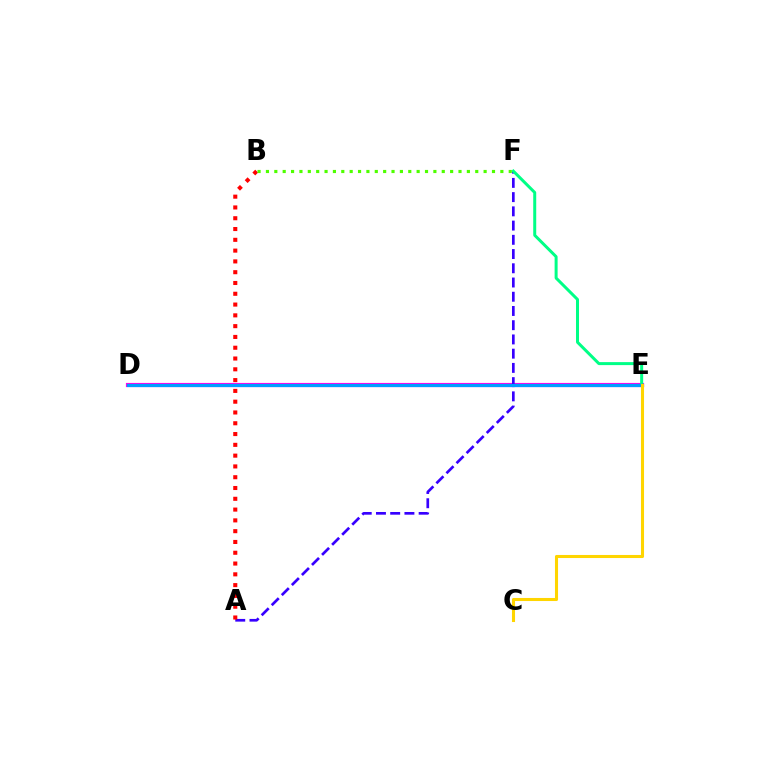{('D', 'E'): [{'color': '#ff00ed', 'line_style': 'solid', 'thickness': 2.99}, {'color': '#009eff', 'line_style': 'solid', 'thickness': 2.29}], ('A', 'F'): [{'color': '#3700ff', 'line_style': 'dashed', 'thickness': 1.93}], ('E', 'F'): [{'color': '#00ff86', 'line_style': 'solid', 'thickness': 2.15}], ('A', 'B'): [{'color': '#ff0000', 'line_style': 'dotted', 'thickness': 2.93}], ('B', 'F'): [{'color': '#4fff00', 'line_style': 'dotted', 'thickness': 2.27}], ('C', 'E'): [{'color': '#ffd500', 'line_style': 'solid', 'thickness': 2.21}]}